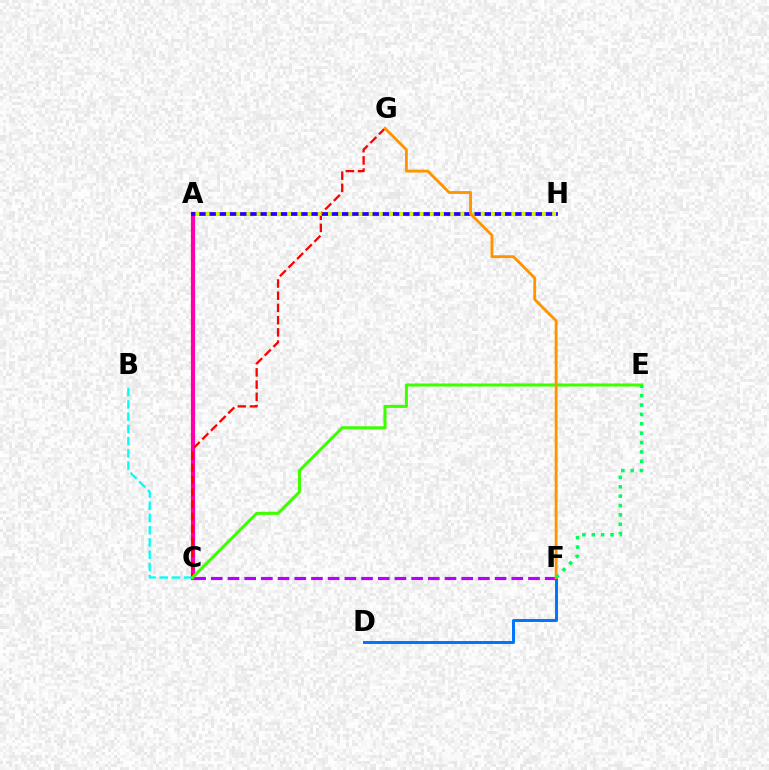{('A', 'C'): [{'color': '#ff00ac', 'line_style': 'solid', 'thickness': 3.0}], ('C', 'F'): [{'color': '#b900ff', 'line_style': 'dashed', 'thickness': 2.27}], ('D', 'F'): [{'color': '#0074ff', 'line_style': 'solid', 'thickness': 2.13}], ('B', 'C'): [{'color': '#00fff6', 'line_style': 'dashed', 'thickness': 1.66}], ('A', 'H'): [{'color': '#2500ff', 'line_style': 'solid', 'thickness': 2.69}, {'color': '#d1ff00', 'line_style': 'dotted', 'thickness': 2.77}], ('C', 'G'): [{'color': '#ff0000', 'line_style': 'dashed', 'thickness': 1.66}], ('C', 'E'): [{'color': '#3dff00', 'line_style': 'solid', 'thickness': 2.18}], ('F', 'G'): [{'color': '#ff9400', 'line_style': 'solid', 'thickness': 2.06}], ('E', 'F'): [{'color': '#00ff5c', 'line_style': 'dotted', 'thickness': 2.55}]}